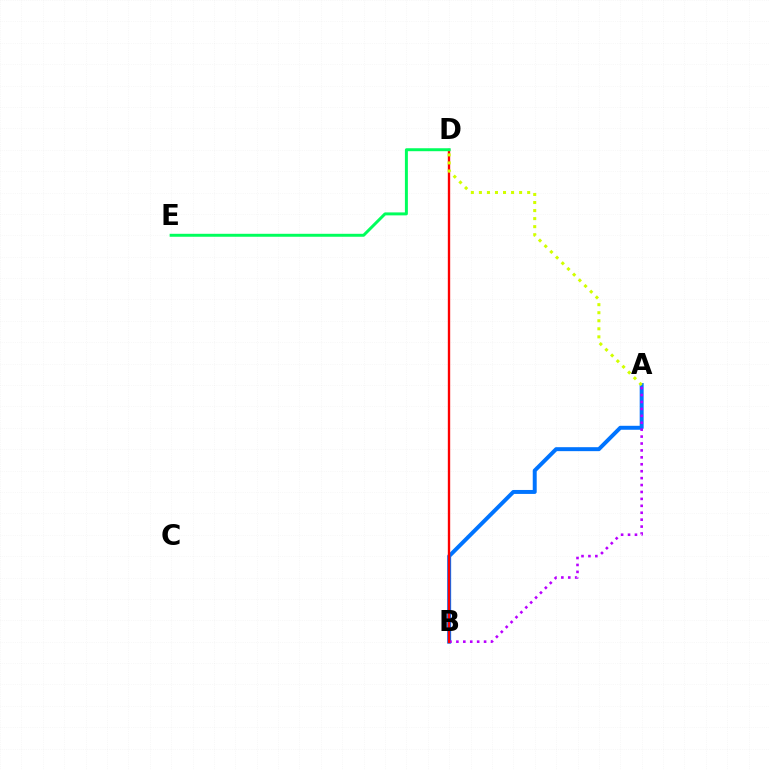{('A', 'B'): [{'color': '#0074ff', 'line_style': 'solid', 'thickness': 2.85}, {'color': '#b900ff', 'line_style': 'dotted', 'thickness': 1.88}], ('B', 'D'): [{'color': '#ff0000', 'line_style': 'solid', 'thickness': 1.7}], ('D', 'E'): [{'color': '#00ff5c', 'line_style': 'solid', 'thickness': 2.13}], ('A', 'D'): [{'color': '#d1ff00', 'line_style': 'dotted', 'thickness': 2.19}]}